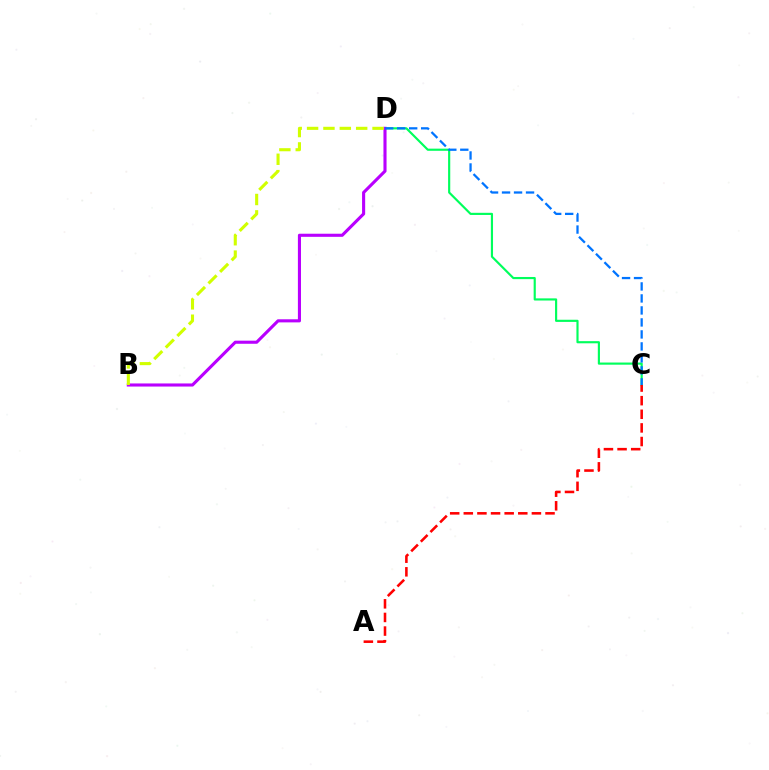{('C', 'D'): [{'color': '#00ff5c', 'line_style': 'solid', 'thickness': 1.55}, {'color': '#0074ff', 'line_style': 'dashed', 'thickness': 1.63}], ('B', 'D'): [{'color': '#b900ff', 'line_style': 'solid', 'thickness': 2.23}, {'color': '#d1ff00', 'line_style': 'dashed', 'thickness': 2.22}], ('A', 'C'): [{'color': '#ff0000', 'line_style': 'dashed', 'thickness': 1.85}]}